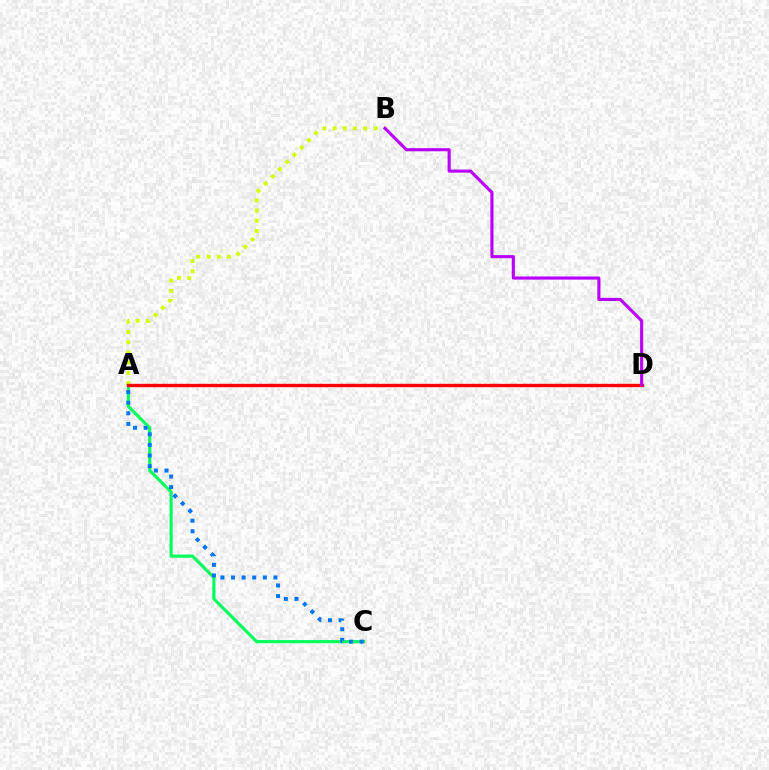{('A', 'C'): [{'color': '#00ff5c', 'line_style': 'solid', 'thickness': 2.24}, {'color': '#0074ff', 'line_style': 'dotted', 'thickness': 2.88}], ('A', 'B'): [{'color': '#d1ff00', 'line_style': 'dotted', 'thickness': 2.78}], ('A', 'D'): [{'color': '#ff0000', 'line_style': 'solid', 'thickness': 2.41}], ('B', 'D'): [{'color': '#b900ff', 'line_style': 'solid', 'thickness': 2.25}]}